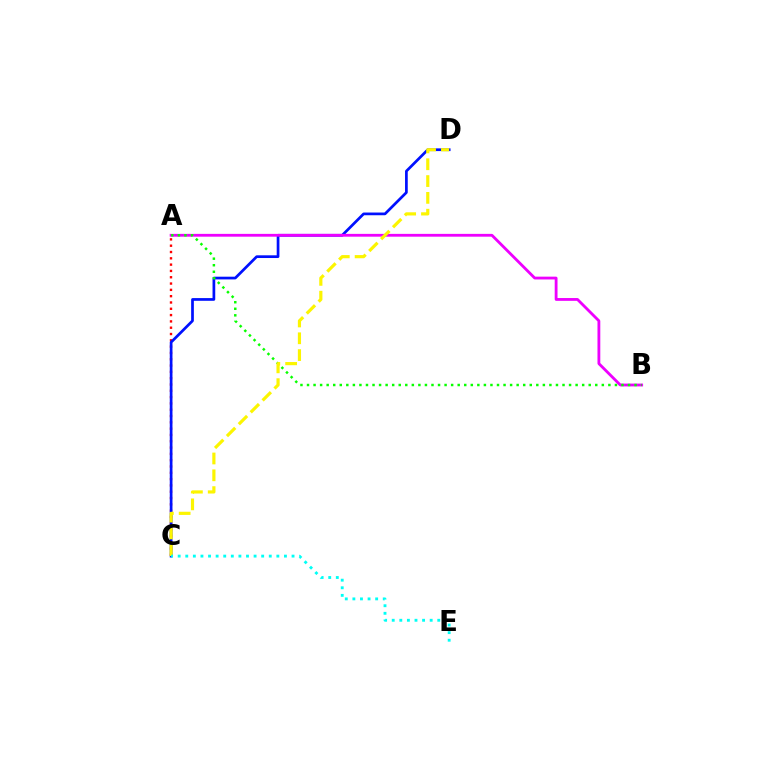{('A', 'C'): [{'color': '#ff0000', 'line_style': 'dotted', 'thickness': 1.71}], ('C', 'D'): [{'color': '#0010ff', 'line_style': 'solid', 'thickness': 1.95}, {'color': '#fcf500', 'line_style': 'dashed', 'thickness': 2.28}], ('A', 'B'): [{'color': '#ee00ff', 'line_style': 'solid', 'thickness': 2.03}, {'color': '#08ff00', 'line_style': 'dotted', 'thickness': 1.78}], ('C', 'E'): [{'color': '#00fff6', 'line_style': 'dotted', 'thickness': 2.06}]}